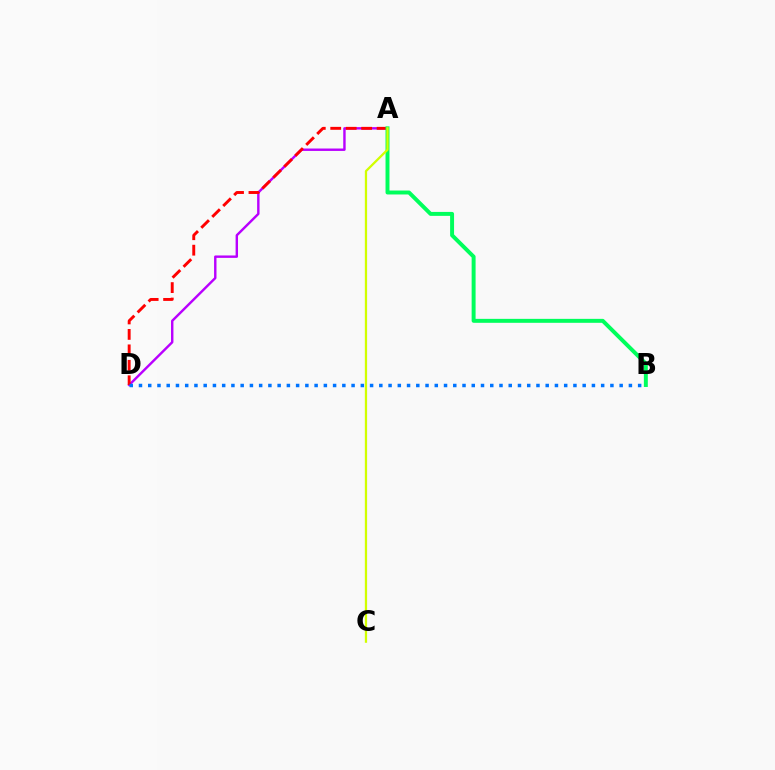{('A', 'D'): [{'color': '#b900ff', 'line_style': 'solid', 'thickness': 1.74}, {'color': '#ff0000', 'line_style': 'dashed', 'thickness': 2.1}], ('A', 'B'): [{'color': '#00ff5c', 'line_style': 'solid', 'thickness': 2.84}], ('B', 'D'): [{'color': '#0074ff', 'line_style': 'dotted', 'thickness': 2.51}], ('A', 'C'): [{'color': '#d1ff00', 'line_style': 'solid', 'thickness': 1.62}]}